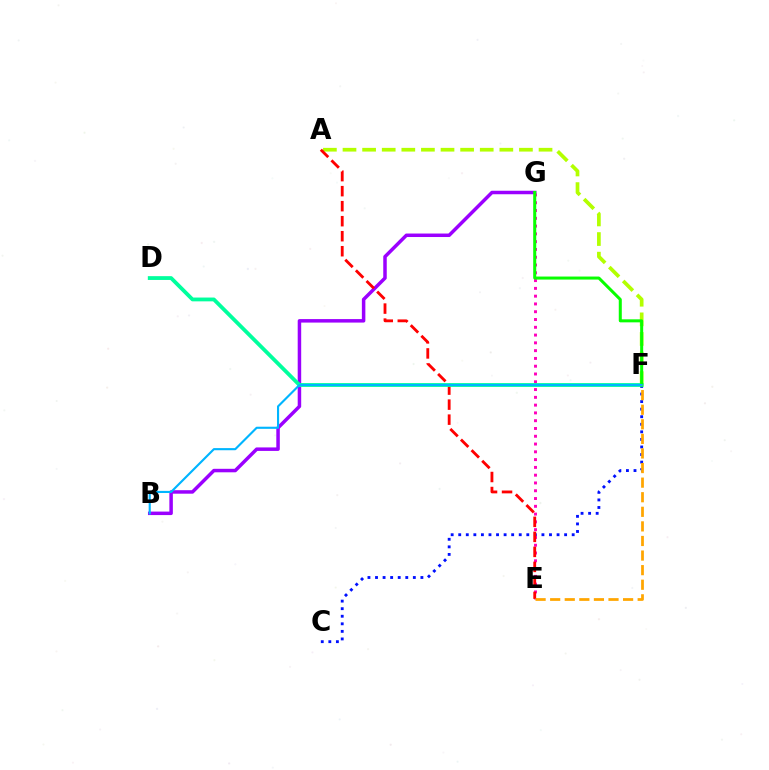{('B', 'G'): [{'color': '#9b00ff', 'line_style': 'solid', 'thickness': 2.51}], ('A', 'F'): [{'color': '#b3ff00', 'line_style': 'dashed', 'thickness': 2.66}], ('C', 'F'): [{'color': '#0010ff', 'line_style': 'dotted', 'thickness': 2.06}], ('E', 'G'): [{'color': '#ff00bd', 'line_style': 'dotted', 'thickness': 2.11}], ('A', 'E'): [{'color': '#ff0000', 'line_style': 'dashed', 'thickness': 2.04}], ('D', 'F'): [{'color': '#00ff9d', 'line_style': 'solid', 'thickness': 2.74}], ('F', 'G'): [{'color': '#08ff00', 'line_style': 'solid', 'thickness': 2.17}], ('B', 'F'): [{'color': '#00b5ff', 'line_style': 'solid', 'thickness': 1.53}], ('E', 'F'): [{'color': '#ffa500', 'line_style': 'dashed', 'thickness': 1.98}]}